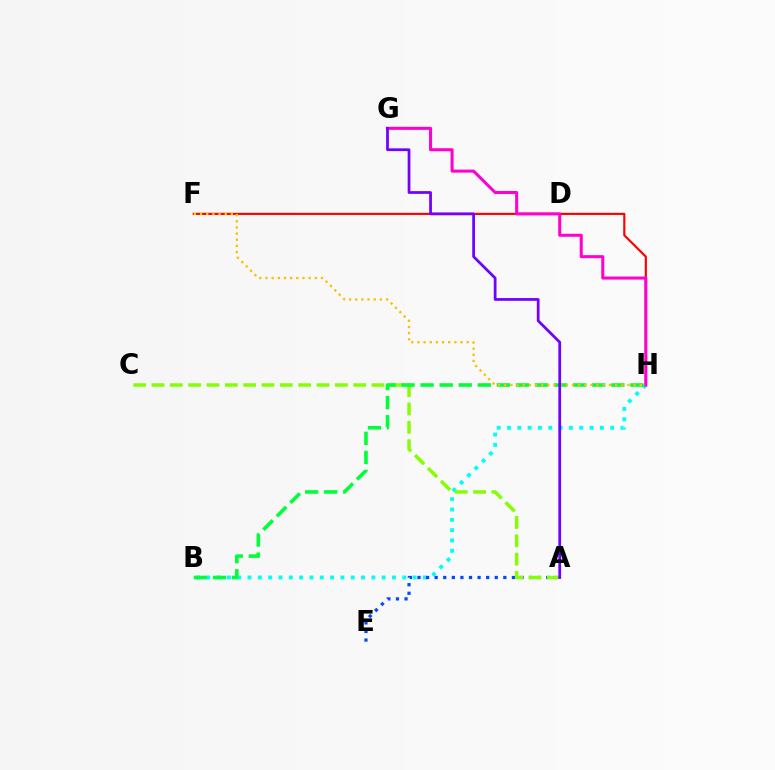{('F', 'H'): [{'color': '#ff0000', 'line_style': 'solid', 'thickness': 1.54}, {'color': '#ffbd00', 'line_style': 'dotted', 'thickness': 1.67}], ('B', 'H'): [{'color': '#00fff6', 'line_style': 'dotted', 'thickness': 2.8}, {'color': '#00ff39', 'line_style': 'dashed', 'thickness': 2.59}], ('G', 'H'): [{'color': '#ff00cf', 'line_style': 'solid', 'thickness': 2.19}], ('A', 'E'): [{'color': '#004bff', 'line_style': 'dotted', 'thickness': 2.33}], ('A', 'C'): [{'color': '#84ff00', 'line_style': 'dashed', 'thickness': 2.49}], ('A', 'G'): [{'color': '#7200ff', 'line_style': 'solid', 'thickness': 1.98}]}